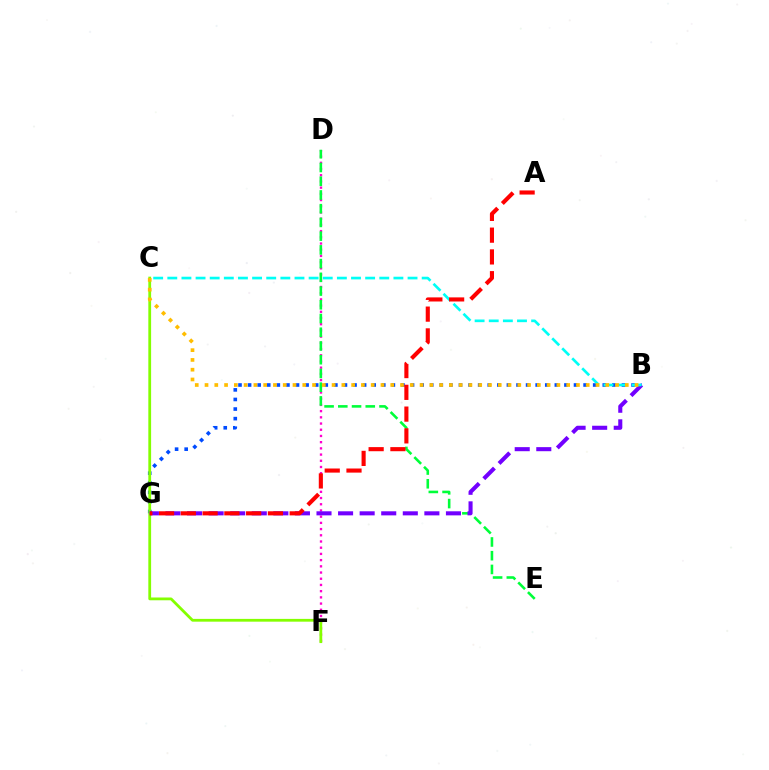{('D', 'F'): [{'color': '#ff00cf', 'line_style': 'dotted', 'thickness': 1.69}], ('D', 'E'): [{'color': '#00ff39', 'line_style': 'dashed', 'thickness': 1.87}], ('B', 'G'): [{'color': '#004bff', 'line_style': 'dotted', 'thickness': 2.6}, {'color': '#7200ff', 'line_style': 'dashed', 'thickness': 2.93}], ('C', 'F'): [{'color': '#84ff00', 'line_style': 'solid', 'thickness': 2.01}], ('B', 'C'): [{'color': '#00fff6', 'line_style': 'dashed', 'thickness': 1.92}, {'color': '#ffbd00', 'line_style': 'dotted', 'thickness': 2.66}], ('A', 'G'): [{'color': '#ff0000', 'line_style': 'dashed', 'thickness': 2.96}]}